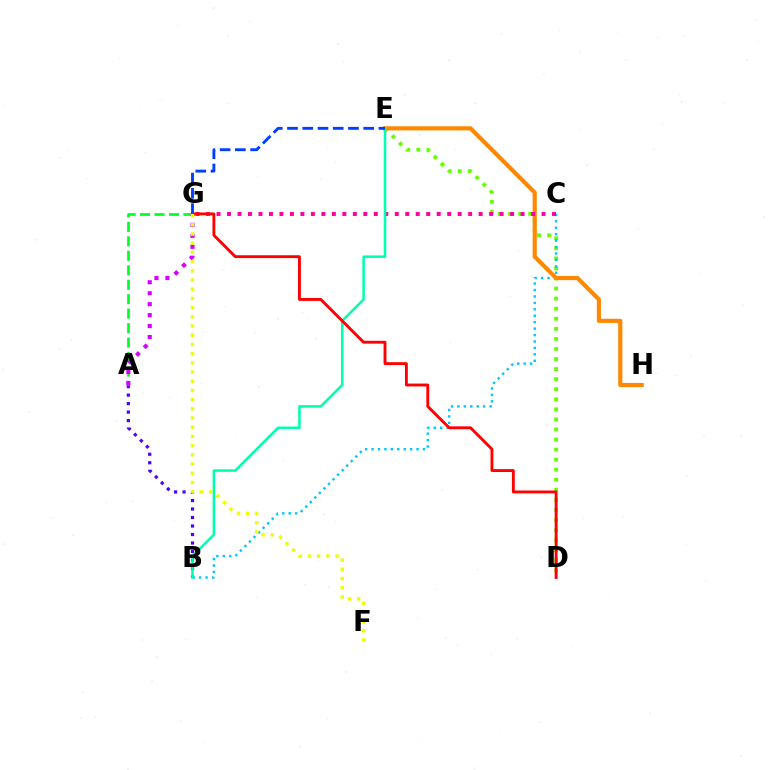{('D', 'E'): [{'color': '#66ff00', 'line_style': 'dotted', 'thickness': 2.73}], ('A', 'B'): [{'color': '#4f00ff', 'line_style': 'dotted', 'thickness': 2.31}], ('B', 'C'): [{'color': '#00c7ff', 'line_style': 'dotted', 'thickness': 1.75}], ('E', 'H'): [{'color': '#ff8800', 'line_style': 'solid', 'thickness': 2.98}], ('A', 'G'): [{'color': '#00ff27', 'line_style': 'dashed', 'thickness': 1.97}, {'color': '#d600ff', 'line_style': 'dotted', 'thickness': 2.98}], ('C', 'G'): [{'color': '#ff00a0', 'line_style': 'dotted', 'thickness': 2.85}], ('B', 'E'): [{'color': '#00ffaf', 'line_style': 'solid', 'thickness': 1.83}], ('D', 'G'): [{'color': '#ff0000', 'line_style': 'solid', 'thickness': 2.07}], ('E', 'G'): [{'color': '#003fff', 'line_style': 'dashed', 'thickness': 2.07}], ('F', 'G'): [{'color': '#eeff00', 'line_style': 'dotted', 'thickness': 2.5}]}